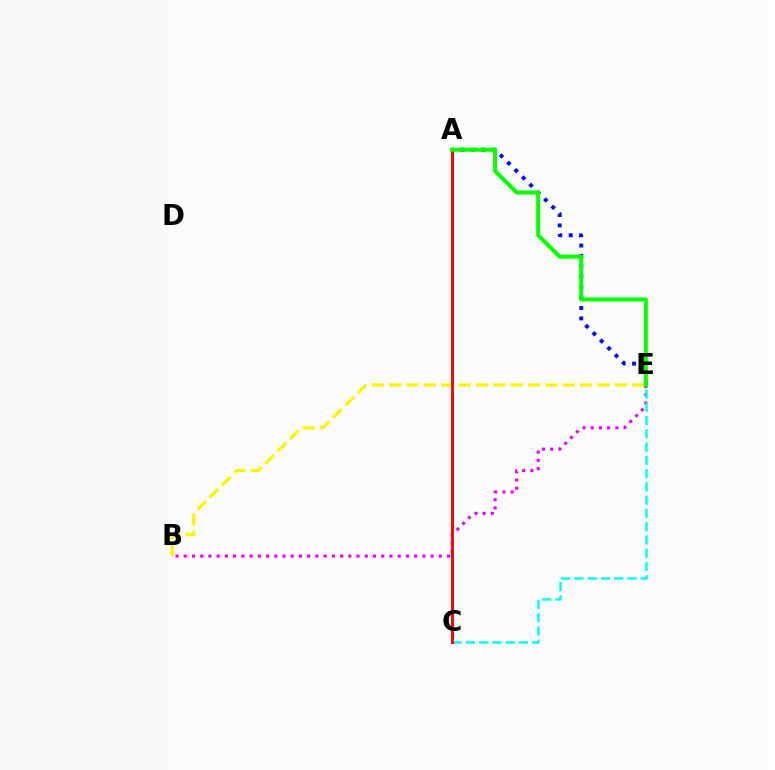{('B', 'E'): [{'color': '#fcf500', 'line_style': 'dashed', 'thickness': 2.36}, {'color': '#ee00ff', 'line_style': 'dotted', 'thickness': 2.24}], ('A', 'E'): [{'color': '#0010ff', 'line_style': 'dotted', 'thickness': 2.83}, {'color': '#08ff00', 'line_style': 'solid', 'thickness': 2.91}], ('C', 'E'): [{'color': '#00fff6', 'line_style': 'dashed', 'thickness': 1.8}], ('A', 'C'): [{'color': '#ff0000', 'line_style': 'solid', 'thickness': 2.09}]}